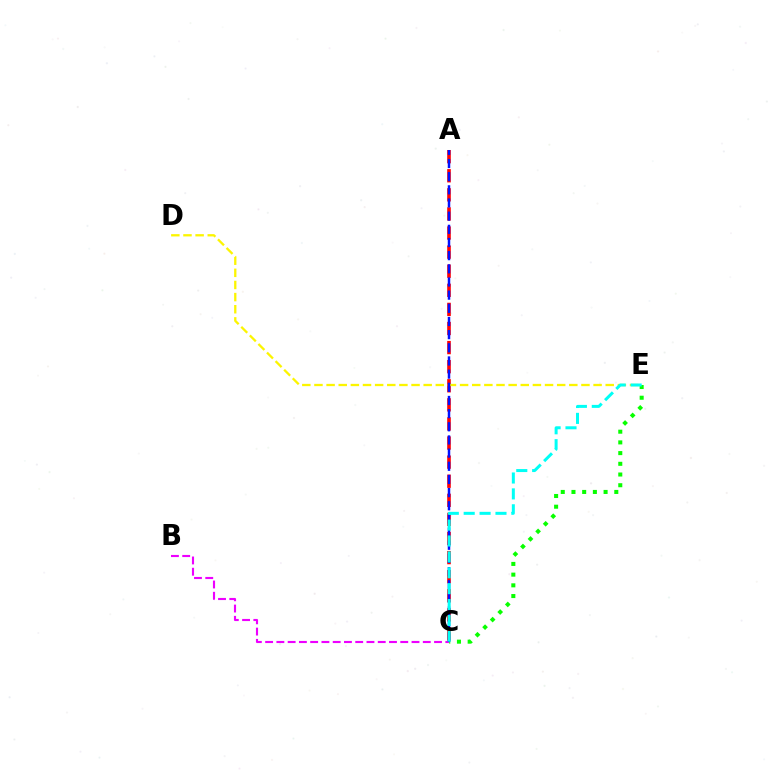{('A', 'C'): [{'color': '#ff0000', 'line_style': 'dashed', 'thickness': 2.59}, {'color': '#0010ff', 'line_style': 'dashed', 'thickness': 1.79}], ('B', 'C'): [{'color': '#ee00ff', 'line_style': 'dashed', 'thickness': 1.53}], ('D', 'E'): [{'color': '#fcf500', 'line_style': 'dashed', 'thickness': 1.65}], ('C', 'E'): [{'color': '#08ff00', 'line_style': 'dotted', 'thickness': 2.91}, {'color': '#00fff6', 'line_style': 'dashed', 'thickness': 2.16}]}